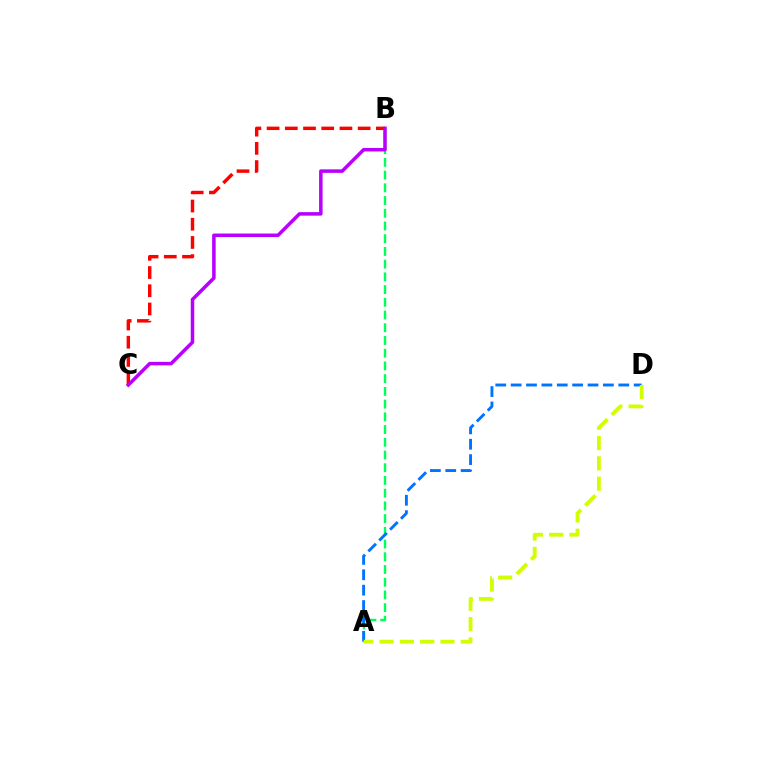{('A', 'B'): [{'color': '#00ff5c', 'line_style': 'dashed', 'thickness': 1.73}], ('A', 'D'): [{'color': '#0074ff', 'line_style': 'dashed', 'thickness': 2.09}, {'color': '#d1ff00', 'line_style': 'dashed', 'thickness': 2.76}], ('B', 'C'): [{'color': '#ff0000', 'line_style': 'dashed', 'thickness': 2.47}, {'color': '#b900ff', 'line_style': 'solid', 'thickness': 2.53}]}